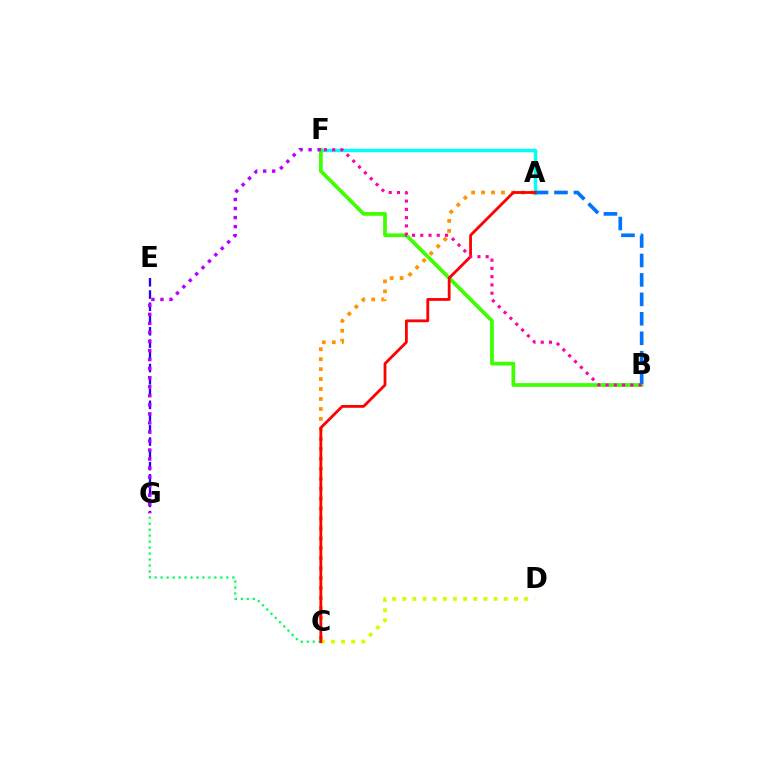{('A', 'F'): [{'color': '#00fff6', 'line_style': 'solid', 'thickness': 2.47}], ('B', 'F'): [{'color': '#3dff00', 'line_style': 'solid', 'thickness': 2.68}, {'color': '#ff00ac', 'line_style': 'dotted', 'thickness': 2.24}], ('A', 'B'): [{'color': '#0074ff', 'line_style': 'dashed', 'thickness': 2.64}], ('A', 'C'): [{'color': '#ff9400', 'line_style': 'dotted', 'thickness': 2.71}, {'color': '#ff0000', 'line_style': 'solid', 'thickness': 2.02}], ('C', 'G'): [{'color': '#00ff5c', 'line_style': 'dotted', 'thickness': 1.62}], ('E', 'G'): [{'color': '#2500ff', 'line_style': 'dashed', 'thickness': 1.66}], ('C', 'D'): [{'color': '#d1ff00', 'line_style': 'dotted', 'thickness': 2.76}], ('F', 'G'): [{'color': '#b900ff', 'line_style': 'dotted', 'thickness': 2.46}]}